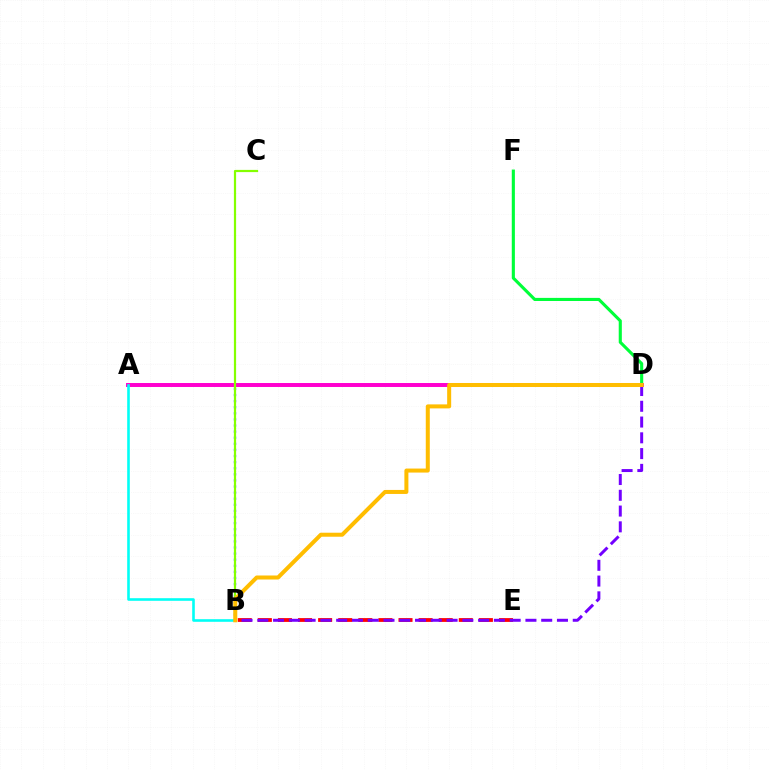{('A', 'B'): [{'color': '#004bff', 'line_style': 'dotted', 'thickness': 1.66}, {'color': '#00fff6', 'line_style': 'solid', 'thickness': 1.87}], ('D', 'F'): [{'color': '#00ff39', 'line_style': 'solid', 'thickness': 2.24}], ('B', 'E'): [{'color': '#ff0000', 'line_style': 'dashed', 'thickness': 2.73}], ('A', 'D'): [{'color': '#ff00cf', 'line_style': 'solid', 'thickness': 2.85}], ('B', 'D'): [{'color': '#7200ff', 'line_style': 'dashed', 'thickness': 2.14}, {'color': '#ffbd00', 'line_style': 'solid', 'thickness': 2.89}], ('B', 'C'): [{'color': '#84ff00', 'line_style': 'solid', 'thickness': 1.59}]}